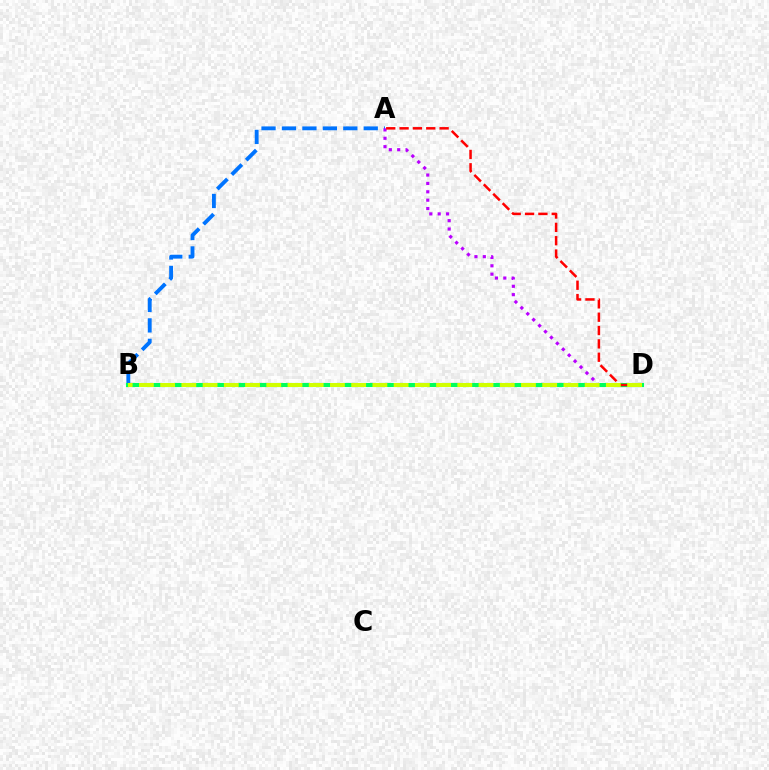{('A', 'B'): [{'color': '#0074ff', 'line_style': 'dashed', 'thickness': 2.78}], ('A', 'D'): [{'color': '#b900ff', 'line_style': 'dotted', 'thickness': 2.28}, {'color': '#ff0000', 'line_style': 'dashed', 'thickness': 1.81}], ('B', 'D'): [{'color': '#00ff5c', 'line_style': 'solid', 'thickness': 2.93}, {'color': '#d1ff00', 'line_style': 'dashed', 'thickness': 2.88}]}